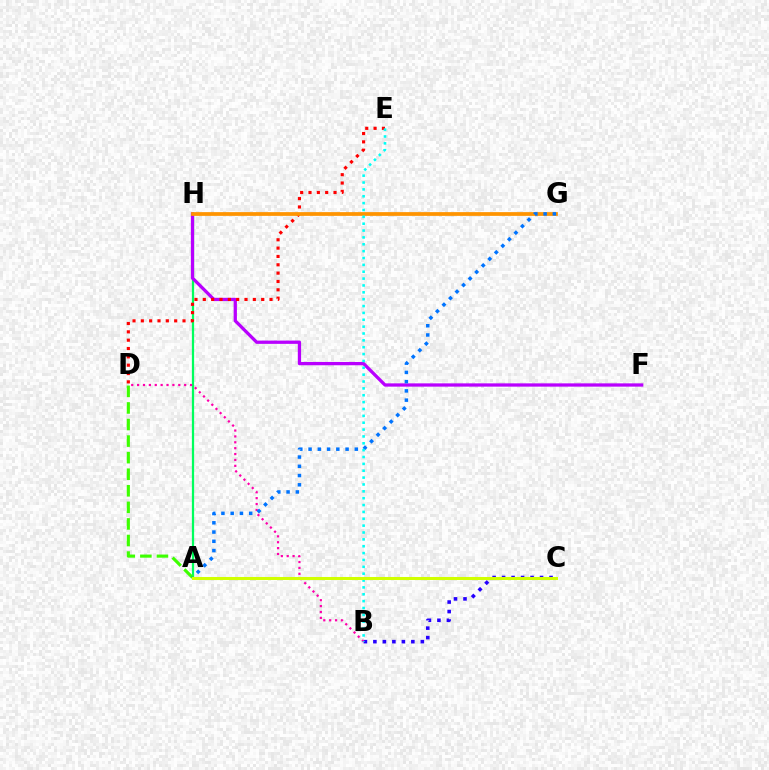{('A', 'H'): [{'color': '#00ff5c', 'line_style': 'solid', 'thickness': 1.62}], ('B', 'C'): [{'color': '#2500ff', 'line_style': 'dotted', 'thickness': 2.58}], ('A', 'D'): [{'color': '#3dff00', 'line_style': 'dashed', 'thickness': 2.25}], ('F', 'H'): [{'color': '#b900ff', 'line_style': 'solid', 'thickness': 2.36}], ('D', 'E'): [{'color': '#ff0000', 'line_style': 'dotted', 'thickness': 2.27}], ('B', 'D'): [{'color': '#ff00ac', 'line_style': 'dotted', 'thickness': 1.6}], ('G', 'H'): [{'color': '#ff9400', 'line_style': 'solid', 'thickness': 2.7}], ('A', 'G'): [{'color': '#0074ff', 'line_style': 'dotted', 'thickness': 2.51}], ('B', 'E'): [{'color': '#00fff6', 'line_style': 'dotted', 'thickness': 1.86}], ('A', 'C'): [{'color': '#d1ff00', 'line_style': 'solid', 'thickness': 2.19}]}